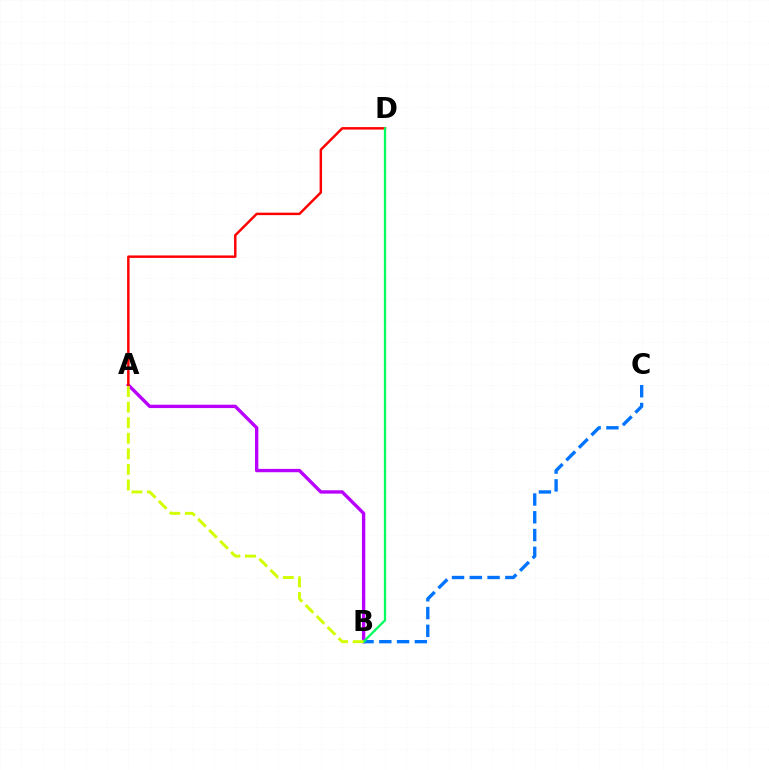{('A', 'B'): [{'color': '#b900ff', 'line_style': 'solid', 'thickness': 2.42}, {'color': '#d1ff00', 'line_style': 'dashed', 'thickness': 2.11}], ('B', 'C'): [{'color': '#0074ff', 'line_style': 'dashed', 'thickness': 2.41}], ('A', 'D'): [{'color': '#ff0000', 'line_style': 'solid', 'thickness': 1.77}], ('B', 'D'): [{'color': '#00ff5c', 'line_style': 'solid', 'thickness': 1.65}]}